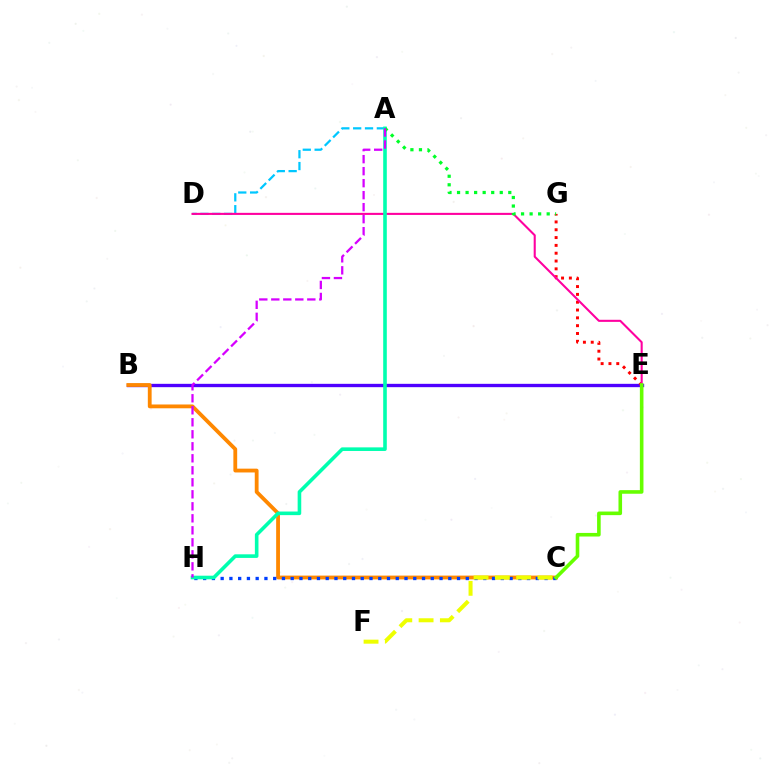{('A', 'D'): [{'color': '#00c7ff', 'line_style': 'dashed', 'thickness': 1.61}], ('B', 'E'): [{'color': '#4f00ff', 'line_style': 'solid', 'thickness': 2.4}], ('B', 'C'): [{'color': '#ff8800', 'line_style': 'solid', 'thickness': 2.74}], ('E', 'G'): [{'color': '#ff0000', 'line_style': 'dotted', 'thickness': 2.12}], ('D', 'E'): [{'color': '#ff00a0', 'line_style': 'solid', 'thickness': 1.5}], ('C', 'H'): [{'color': '#003fff', 'line_style': 'dotted', 'thickness': 2.38}], ('C', 'F'): [{'color': '#eeff00', 'line_style': 'dashed', 'thickness': 2.89}], ('C', 'E'): [{'color': '#66ff00', 'line_style': 'solid', 'thickness': 2.59}], ('A', 'H'): [{'color': '#00ffaf', 'line_style': 'solid', 'thickness': 2.59}, {'color': '#d600ff', 'line_style': 'dashed', 'thickness': 1.63}], ('A', 'G'): [{'color': '#00ff27', 'line_style': 'dotted', 'thickness': 2.32}]}